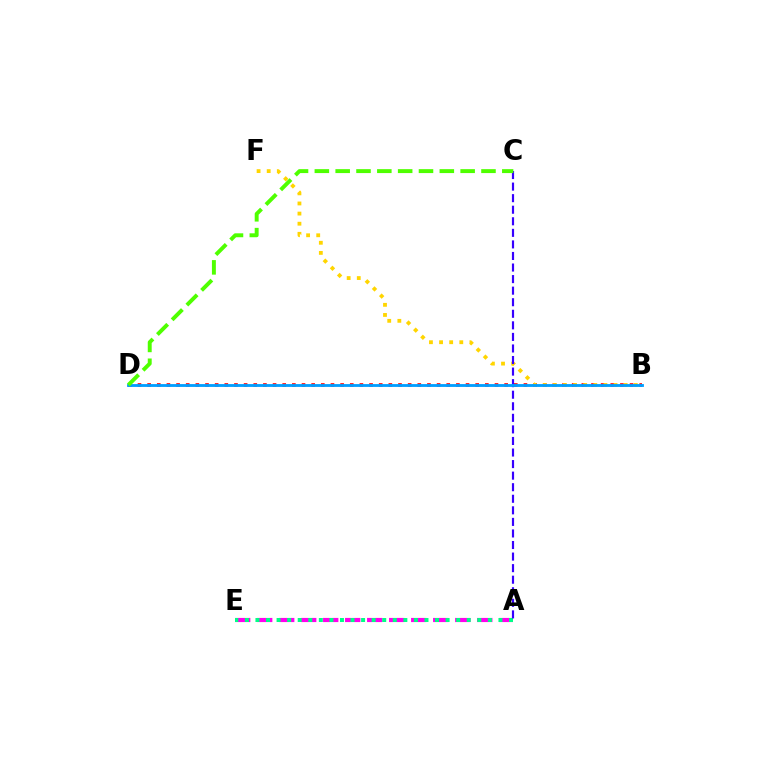{('A', 'E'): [{'color': '#ff00ed', 'line_style': 'dashed', 'thickness': 2.99}, {'color': '#00ff86', 'line_style': 'dotted', 'thickness': 2.87}], ('B', 'D'): [{'color': '#ff0000', 'line_style': 'dotted', 'thickness': 2.62}, {'color': '#009eff', 'line_style': 'solid', 'thickness': 2.04}], ('B', 'F'): [{'color': '#ffd500', 'line_style': 'dotted', 'thickness': 2.75}], ('A', 'C'): [{'color': '#3700ff', 'line_style': 'dashed', 'thickness': 1.57}], ('C', 'D'): [{'color': '#4fff00', 'line_style': 'dashed', 'thickness': 2.83}]}